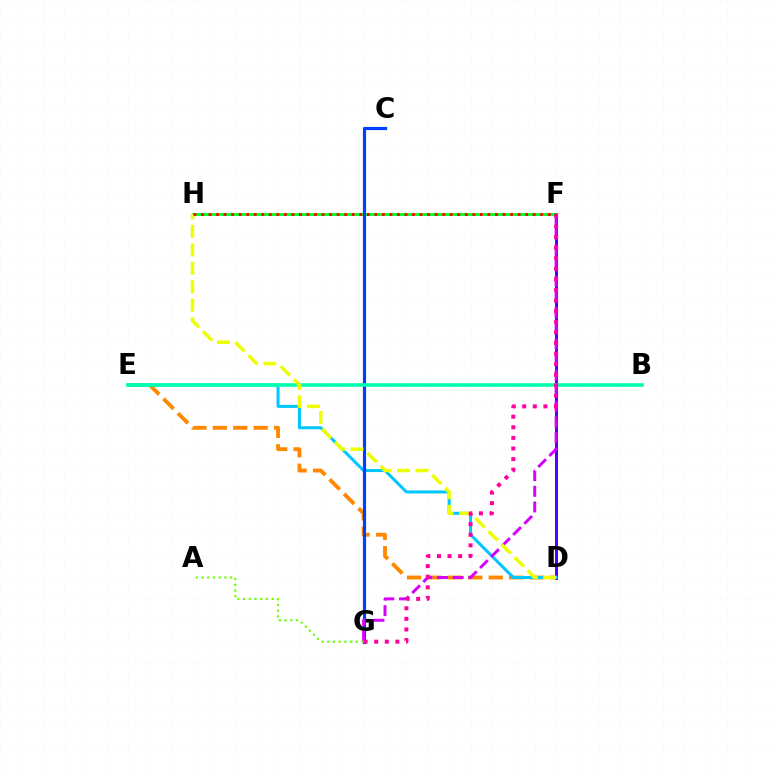{('D', 'F'): [{'color': '#4f00ff', 'line_style': 'solid', 'thickness': 2.14}], ('D', 'E'): [{'color': '#ff8800', 'line_style': 'dashed', 'thickness': 2.77}, {'color': '#00c7ff', 'line_style': 'solid', 'thickness': 2.17}], ('F', 'H'): [{'color': '#00ff27', 'line_style': 'solid', 'thickness': 2.11}, {'color': '#ff0000', 'line_style': 'dotted', 'thickness': 2.05}], ('C', 'G'): [{'color': '#003fff', 'line_style': 'solid', 'thickness': 2.29}], ('B', 'E'): [{'color': '#00ffaf', 'line_style': 'solid', 'thickness': 2.58}], ('F', 'G'): [{'color': '#d600ff', 'line_style': 'dashed', 'thickness': 2.12}, {'color': '#ff00a0', 'line_style': 'dotted', 'thickness': 2.88}], ('D', 'H'): [{'color': '#eeff00', 'line_style': 'dashed', 'thickness': 2.51}], ('A', 'G'): [{'color': '#66ff00', 'line_style': 'dotted', 'thickness': 1.55}]}